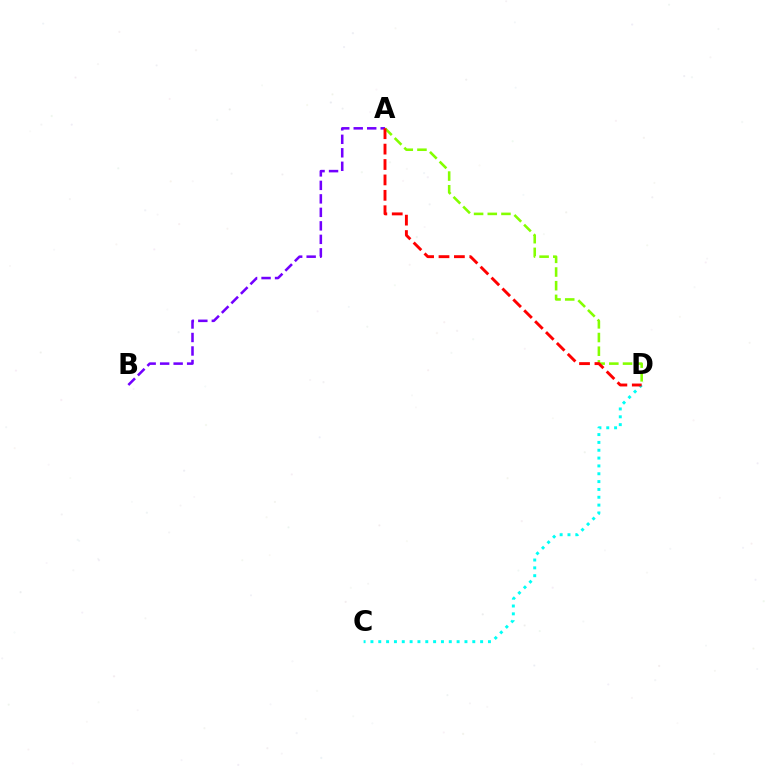{('A', 'B'): [{'color': '#7200ff', 'line_style': 'dashed', 'thickness': 1.83}], ('A', 'D'): [{'color': '#84ff00', 'line_style': 'dashed', 'thickness': 1.86}, {'color': '#ff0000', 'line_style': 'dashed', 'thickness': 2.09}], ('C', 'D'): [{'color': '#00fff6', 'line_style': 'dotted', 'thickness': 2.13}]}